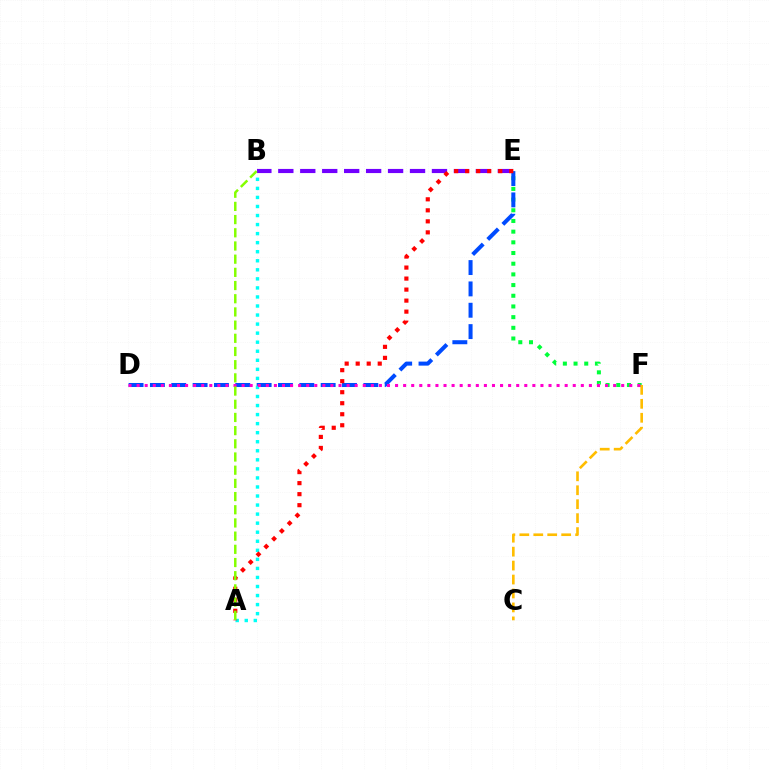{('E', 'F'): [{'color': '#00ff39', 'line_style': 'dotted', 'thickness': 2.9}], ('D', 'E'): [{'color': '#004bff', 'line_style': 'dashed', 'thickness': 2.9}], ('C', 'F'): [{'color': '#ffbd00', 'line_style': 'dashed', 'thickness': 1.9}], ('A', 'B'): [{'color': '#00fff6', 'line_style': 'dotted', 'thickness': 2.46}, {'color': '#84ff00', 'line_style': 'dashed', 'thickness': 1.79}], ('B', 'E'): [{'color': '#7200ff', 'line_style': 'dashed', 'thickness': 2.98}], ('D', 'F'): [{'color': '#ff00cf', 'line_style': 'dotted', 'thickness': 2.19}], ('A', 'E'): [{'color': '#ff0000', 'line_style': 'dotted', 'thickness': 2.99}]}